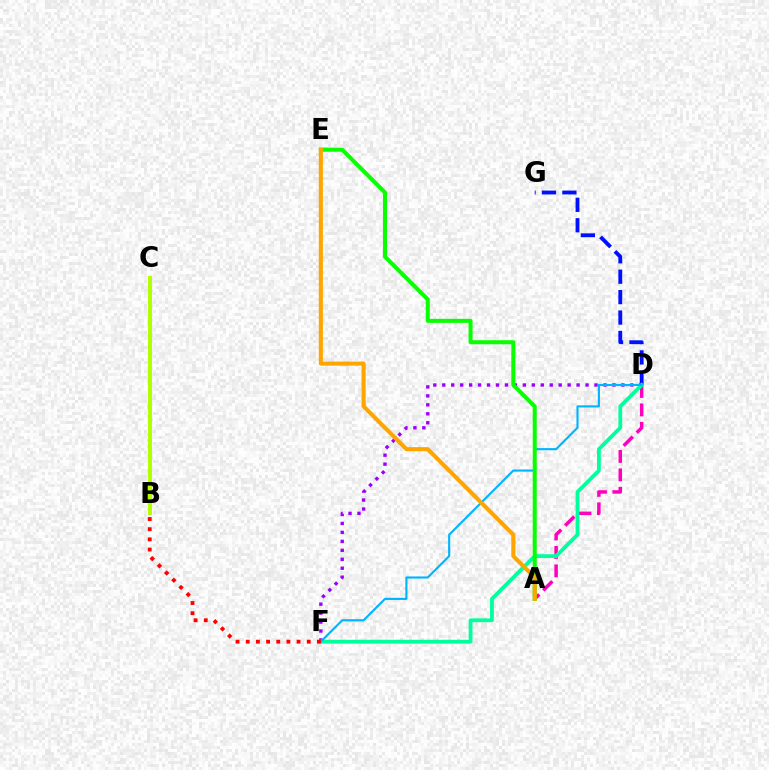{('D', 'G'): [{'color': '#0010ff', 'line_style': 'dashed', 'thickness': 2.78}], ('B', 'C'): [{'color': '#b3ff00', 'line_style': 'solid', 'thickness': 2.87}], ('A', 'D'): [{'color': '#ff00bd', 'line_style': 'dashed', 'thickness': 2.51}], ('D', 'F'): [{'color': '#9b00ff', 'line_style': 'dotted', 'thickness': 2.43}, {'color': '#00ff9d', 'line_style': 'solid', 'thickness': 2.73}, {'color': '#00b5ff', 'line_style': 'solid', 'thickness': 1.54}], ('A', 'E'): [{'color': '#08ff00', 'line_style': 'solid', 'thickness': 2.9}, {'color': '#ffa500', 'line_style': 'solid', 'thickness': 2.94}], ('B', 'F'): [{'color': '#ff0000', 'line_style': 'dotted', 'thickness': 2.76}]}